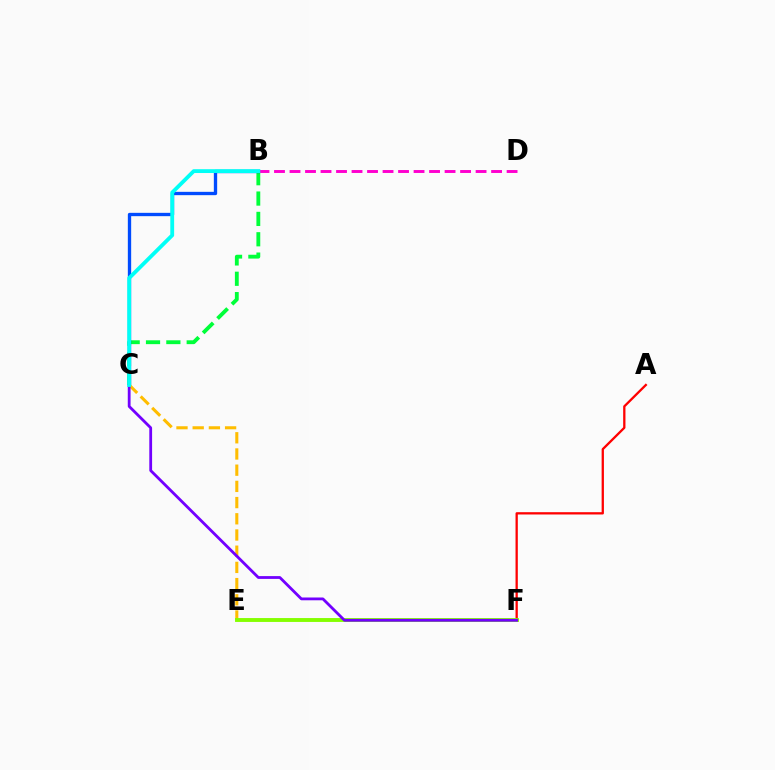{('B', 'C'): [{'color': '#00ff39', 'line_style': 'dashed', 'thickness': 2.76}, {'color': '#004bff', 'line_style': 'solid', 'thickness': 2.4}, {'color': '#00fff6', 'line_style': 'solid', 'thickness': 2.76}], ('A', 'F'): [{'color': '#ff0000', 'line_style': 'solid', 'thickness': 1.65}], ('C', 'E'): [{'color': '#ffbd00', 'line_style': 'dashed', 'thickness': 2.2}], ('E', 'F'): [{'color': '#84ff00', 'line_style': 'solid', 'thickness': 2.8}], ('C', 'F'): [{'color': '#7200ff', 'line_style': 'solid', 'thickness': 2.01}], ('B', 'D'): [{'color': '#ff00cf', 'line_style': 'dashed', 'thickness': 2.11}]}